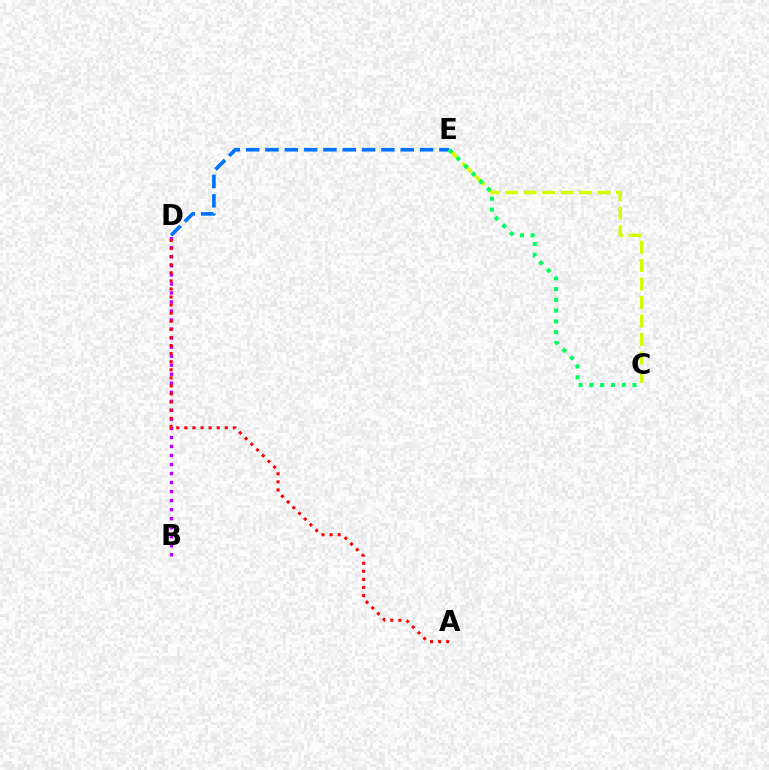{('D', 'E'): [{'color': '#0074ff', 'line_style': 'dashed', 'thickness': 2.63}], ('C', 'E'): [{'color': '#d1ff00', 'line_style': 'dashed', 'thickness': 2.51}, {'color': '#00ff5c', 'line_style': 'dotted', 'thickness': 2.93}], ('B', 'D'): [{'color': '#b900ff', 'line_style': 'dotted', 'thickness': 2.45}], ('A', 'D'): [{'color': '#ff0000', 'line_style': 'dotted', 'thickness': 2.2}]}